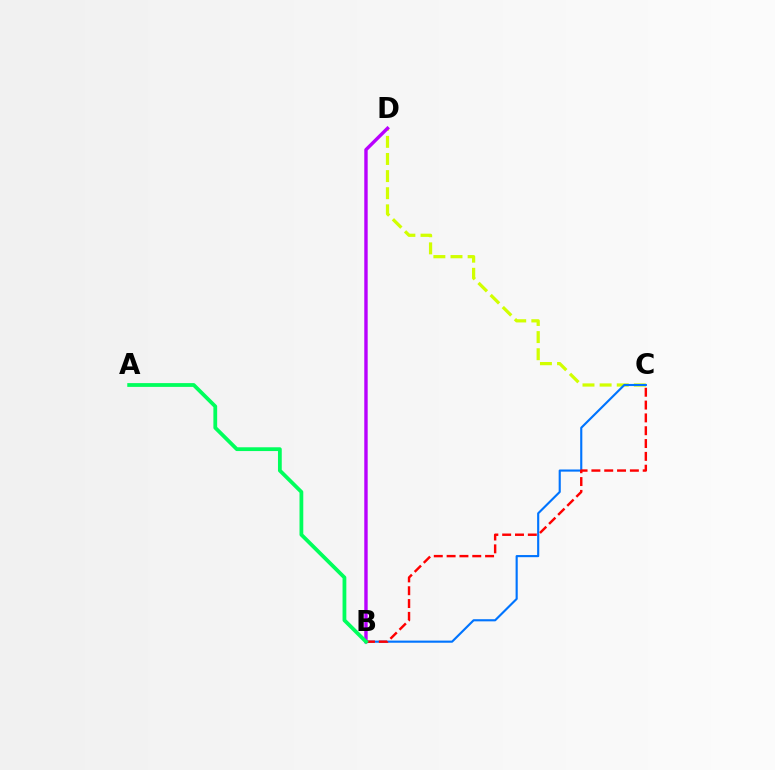{('C', 'D'): [{'color': '#d1ff00', 'line_style': 'dashed', 'thickness': 2.33}], ('B', 'D'): [{'color': '#b900ff', 'line_style': 'solid', 'thickness': 2.45}], ('B', 'C'): [{'color': '#0074ff', 'line_style': 'solid', 'thickness': 1.54}, {'color': '#ff0000', 'line_style': 'dashed', 'thickness': 1.74}], ('A', 'B'): [{'color': '#00ff5c', 'line_style': 'solid', 'thickness': 2.72}]}